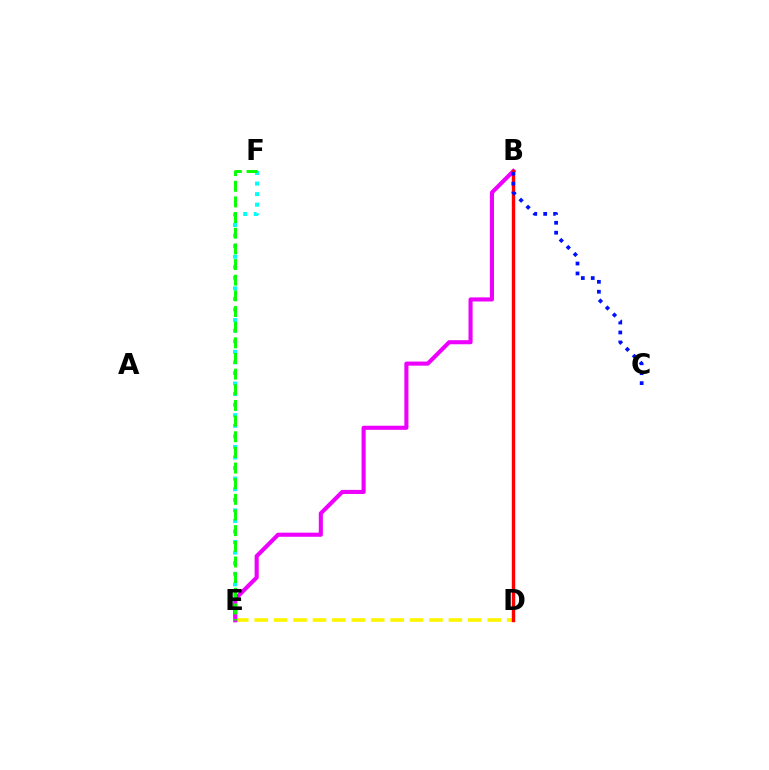{('D', 'E'): [{'color': '#fcf500', 'line_style': 'dashed', 'thickness': 2.64}], ('E', 'F'): [{'color': '#00fff6', 'line_style': 'dotted', 'thickness': 2.87}, {'color': '#08ff00', 'line_style': 'dashed', 'thickness': 2.13}], ('B', 'E'): [{'color': '#ee00ff', 'line_style': 'solid', 'thickness': 2.95}], ('B', 'D'): [{'color': '#ff0000', 'line_style': 'solid', 'thickness': 2.44}], ('B', 'C'): [{'color': '#0010ff', 'line_style': 'dotted', 'thickness': 2.7}]}